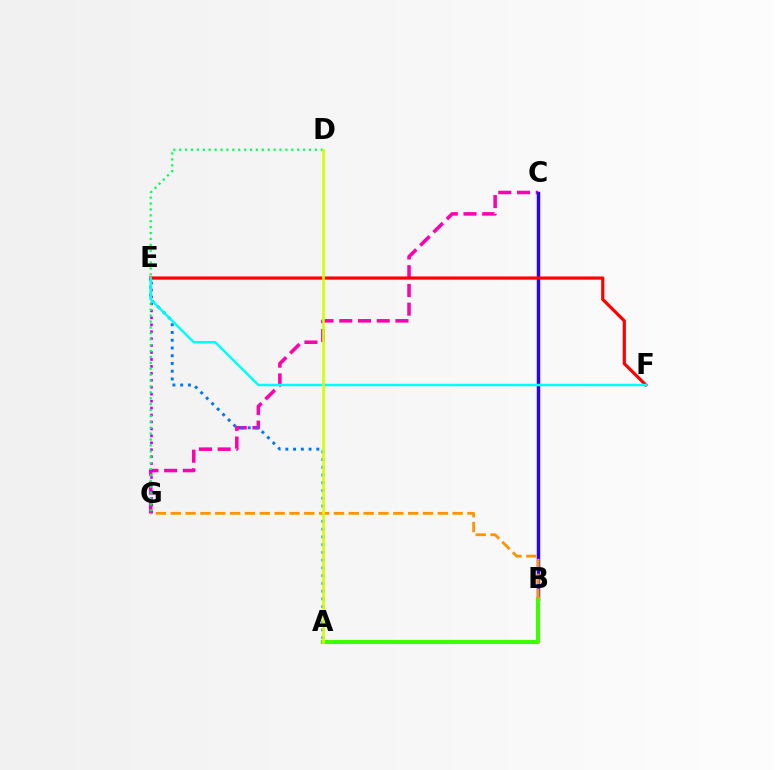{('C', 'G'): [{'color': '#ff00ac', 'line_style': 'dashed', 'thickness': 2.54}], ('B', 'C'): [{'color': '#2500ff', 'line_style': 'solid', 'thickness': 2.49}], ('A', 'B'): [{'color': '#3dff00', 'line_style': 'solid', 'thickness': 2.94}], ('E', 'G'): [{'color': '#b900ff', 'line_style': 'dotted', 'thickness': 1.89}], ('A', 'E'): [{'color': '#0074ff', 'line_style': 'dotted', 'thickness': 2.1}], ('D', 'G'): [{'color': '#00ff5c', 'line_style': 'dotted', 'thickness': 1.6}], ('E', 'F'): [{'color': '#ff0000', 'line_style': 'solid', 'thickness': 2.3}, {'color': '#00fff6', 'line_style': 'solid', 'thickness': 1.79}], ('B', 'G'): [{'color': '#ff9400', 'line_style': 'dashed', 'thickness': 2.02}], ('A', 'D'): [{'color': '#d1ff00', 'line_style': 'solid', 'thickness': 1.87}]}